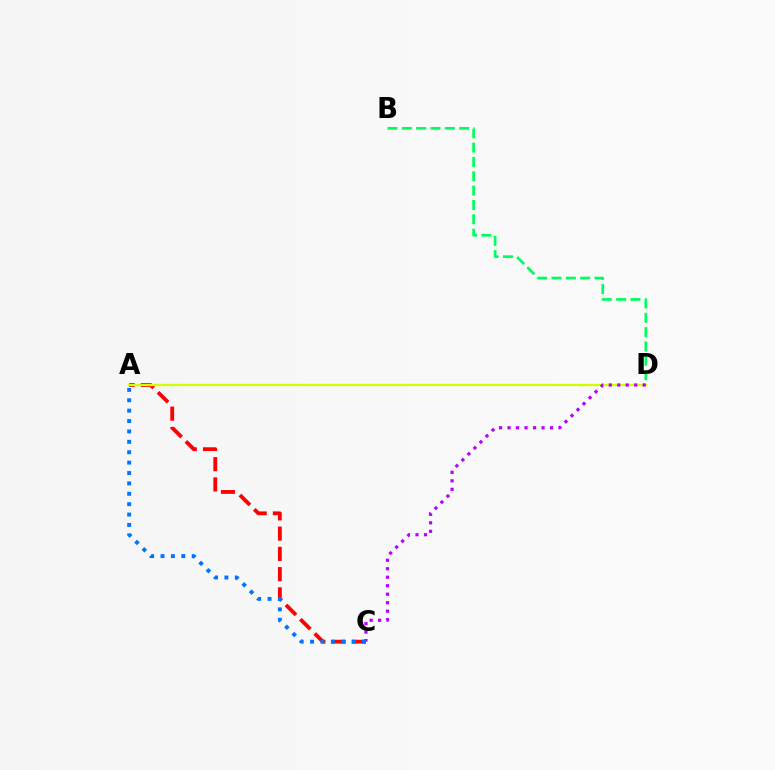{('A', 'C'): [{'color': '#ff0000', 'line_style': 'dashed', 'thickness': 2.75}, {'color': '#0074ff', 'line_style': 'dotted', 'thickness': 2.82}], ('B', 'D'): [{'color': '#00ff5c', 'line_style': 'dashed', 'thickness': 1.95}], ('A', 'D'): [{'color': '#d1ff00', 'line_style': 'solid', 'thickness': 1.63}], ('C', 'D'): [{'color': '#b900ff', 'line_style': 'dotted', 'thickness': 2.31}]}